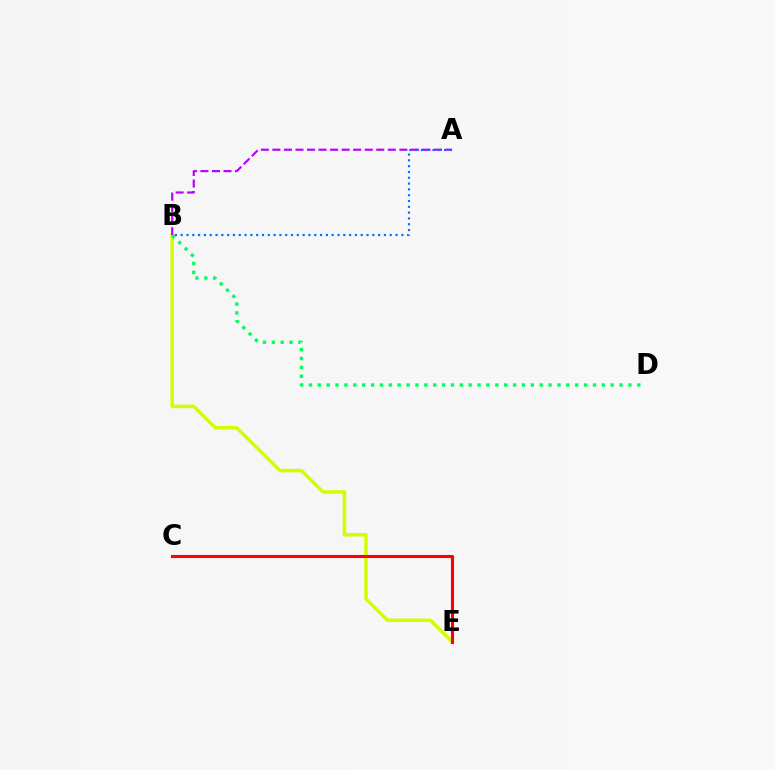{('B', 'E'): [{'color': '#d1ff00', 'line_style': 'solid', 'thickness': 2.56}], ('C', 'E'): [{'color': '#ff0000', 'line_style': 'solid', 'thickness': 2.22}], ('A', 'B'): [{'color': '#b900ff', 'line_style': 'dashed', 'thickness': 1.57}, {'color': '#0074ff', 'line_style': 'dotted', 'thickness': 1.58}], ('B', 'D'): [{'color': '#00ff5c', 'line_style': 'dotted', 'thickness': 2.41}]}